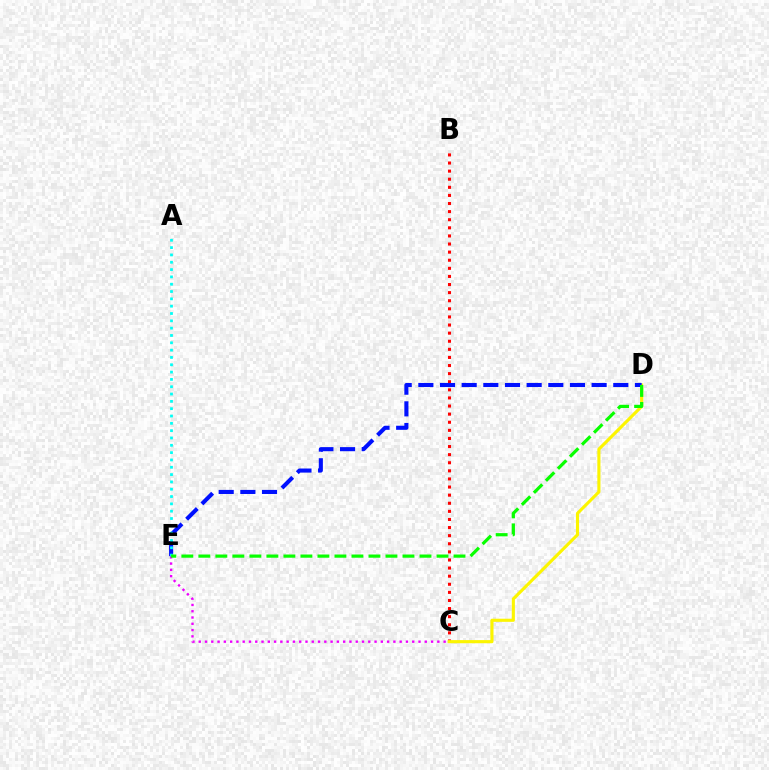{('C', 'E'): [{'color': '#ee00ff', 'line_style': 'dotted', 'thickness': 1.71}], ('B', 'C'): [{'color': '#ff0000', 'line_style': 'dotted', 'thickness': 2.2}], ('C', 'D'): [{'color': '#fcf500', 'line_style': 'solid', 'thickness': 2.24}], ('D', 'E'): [{'color': '#0010ff', 'line_style': 'dashed', 'thickness': 2.94}, {'color': '#08ff00', 'line_style': 'dashed', 'thickness': 2.31}], ('A', 'E'): [{'color': '#00fff6', 'line_style': 'dotted', 'thickness': 1.99}]}